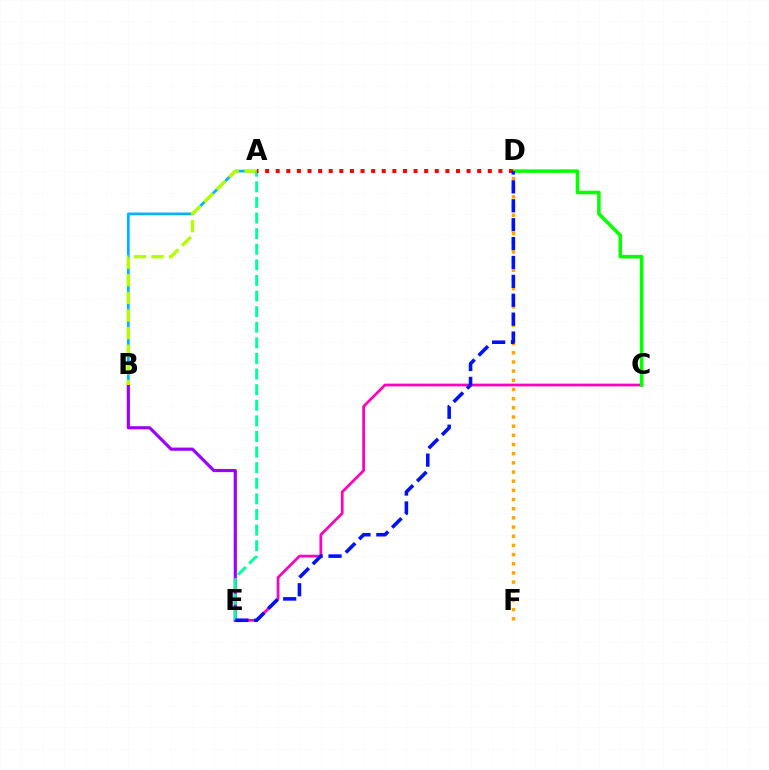{('C', 'E'): [{'color': '#ff00bd', 'line_style': 'solid', 'thickness': 1.97}], ('A', 'B'): [{'color': '#00b5ff', 'line_style': 'solid', 'thickness': 1.98}, {'color': '#b3ff00', 'line_style': 'dashed', 'thickness': 2.39}], ('C', 'D'): [{'color': '#08ff00', 'line_style': 'solid', 'thickness': 2.54}], ('B', 'E'): [{'color': '#9b00ff', 'line_style': 'solid', 'thickness': 2.28}], ('D', 'F'): [{'color': '#ffa500', 'line_style': 'dotted', 'thickness': 2.49}], ('A', 'E'): [{'color': '#00ff9d', 'line_style': 'dashed', 'thickness': 2.12}], ('A', 'D'): [{'color': '#ff0000', 'line_style': 'dotted', 'thickness': 2.88}], ('D', 'E'): [{'color': '#0010ff', 'line_style': 'dashed', 'thickness': 2.57}]}